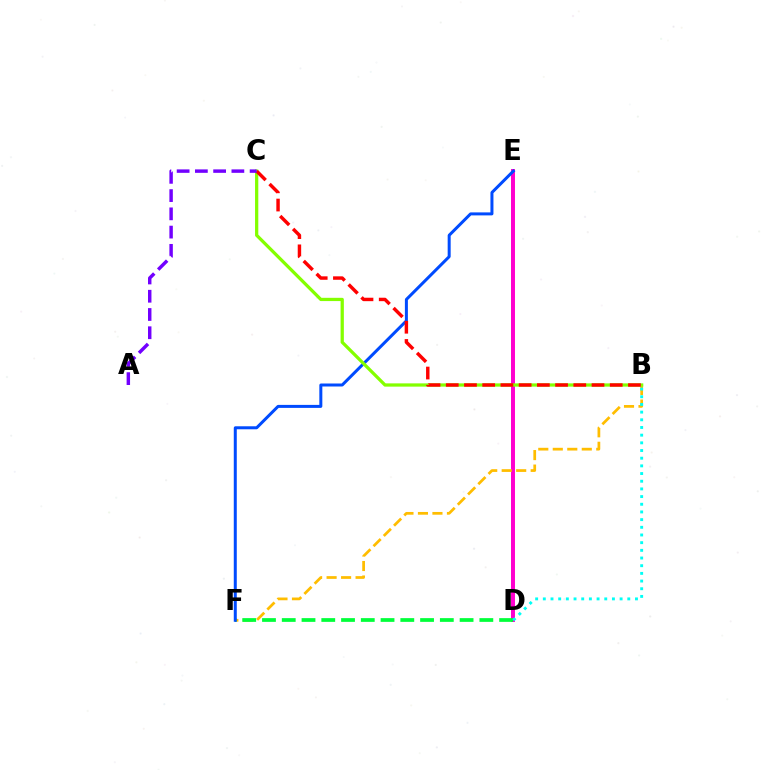{('D', 'E'): [{'color': '#ff00cf', 'line_style': 'solid', 'thickness': 2.86}], ('B', 'F'): [{'color': '#ffbd00', 'line_style': 'dashed', 'thickness': 1.97}], ('D', 'F'): [{'color': '#00ff39', 'line_style': 'dashed', 'thickness': 2.68}], ('E', 'F'): [{'color': '#004bff', 'line_style': 'solid', 'thickness': 2.16}], ('B', 'C'): [{'color': '#84ff00', 'line_style': 'solid', 'thickness': 2.34}, {'color': '#ff0000', 'line_style': 'dashed', 'thickness': 2.48}], ('A', 'C'): [{'color': '#7200ff', 'line_style': 'dashed', 'thickness': 2.48}], ('B', 'D'): [{'color': '#00fff6', 'line_style': 'dotted', 'thickness': 2.09}]}